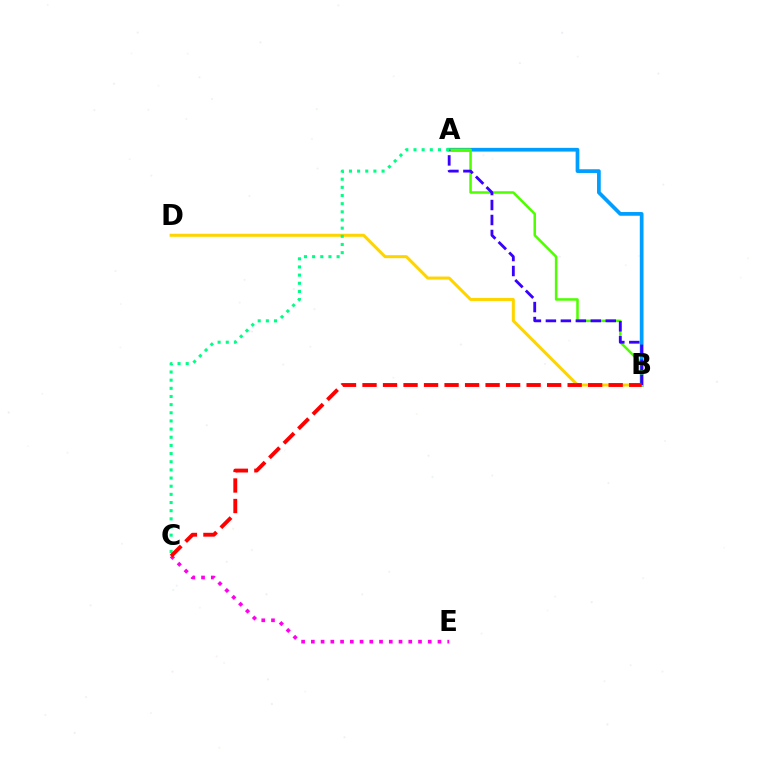{('A', 'B'): [{'color': '#009eff', 'line_style': 'solid', 'thickness': 2.68}, {'color': '#4fff00', 'line_style': 'solid', 'thickness': 1.82}, {'color': '#3700ff', 'line_style': 'dashed', 'thickness': 2.03}], ('C', 'E'): [{'color': '#ff00ed', 'line_style': 'dotted', 'thickness': 2.65}], ('B', 'D'): [{'color': '#ffd500', 'line_style': 'solid', 'thickness': 2.18}], ('A', 'C'): [{'color': '#00ff86', 'line_style': 'dotted', 'thickness': 2.22}], ('B', 'C'): [{'color': '#ff0000', 'line_style': 'dashed', 'thickness': 2.79}]}